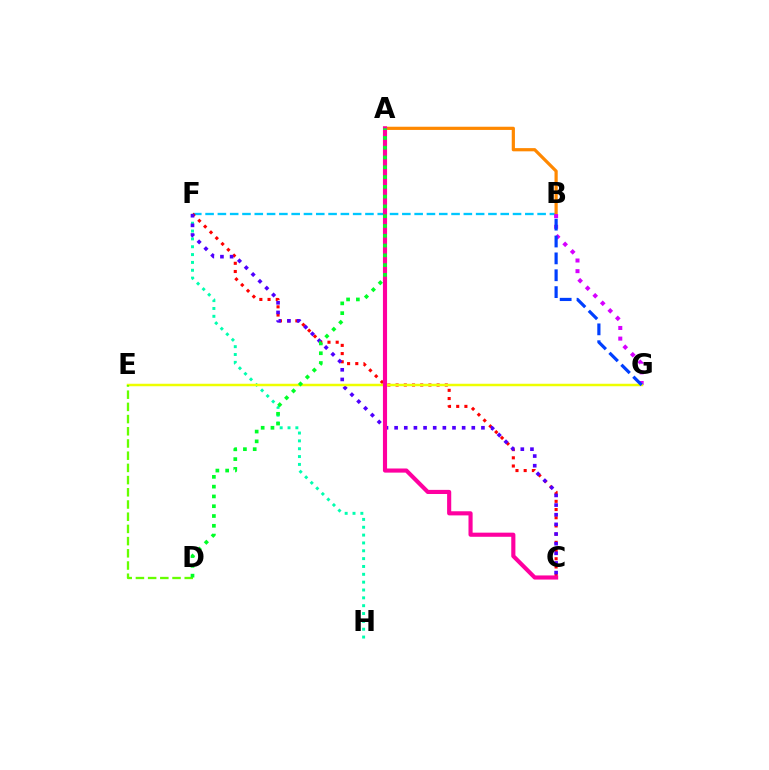{('F', 'H'): [{'color': '#00ffaf', 'line_style': 'dotted', 'thickness': 2.13}], ('B', 'F'): [{'color': '#00c7ff', 'line_style': 'dashed', 'thickness': 1.67}], ('A', 'B'): [{'color': '#ff8800', 'line_style': 'solid', 'thickness': 2.31}], ('B', 'G'): [{'color': '#d600ff', 'line_style': 'dotted', 'thickness': 2.89}, {'color': '#003fff', 'line_style': 'dashed', 'thickness': 2.29}], ('C', 'F'): [{'color': '#ff0000', 'line_style': 'dotted', 'thickness': 2.23}, {'color': '#4f00ff', 'line_style': 'dotted', 'thickness': 2.62}], ('E', 'G'): [{'color': '#eeff00', 'line_style': 'solid', 'thickness': 1.79}], ('A', 'C'): [{'color': '#ff00a0', 'line_style': 'solid', 'thickness': 2.97}], ('D', 'E'): [{'color': '#66ff00', 'line_style': 'dashed', 'thickness': 1.66}], ('A', 'D'): [{'color': '#00ff27', 'line_style': 'dotted', 'thickness': 2.66}]}